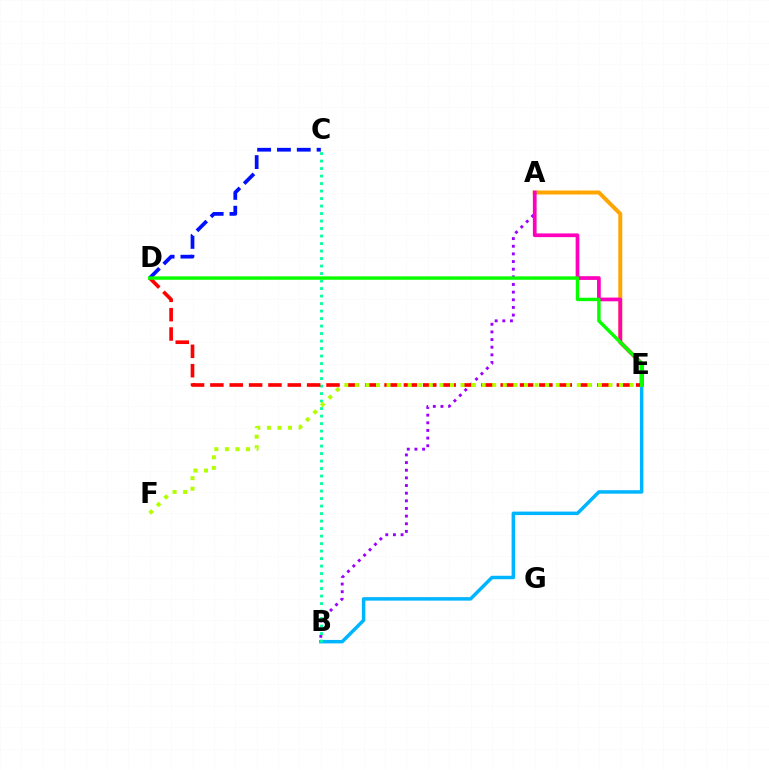{('A', 'E'): [{'color': '#ffa500', 'line_style': 'solid', 'thickness': 2.86}, {'color': '#ff00bd', 'line_style': 'solid', 'thickness': 2.68}], ('C', 'D'): [{'color': '#0010ff', 'line_style': 'dashed', 'thickness': 2.69}], ('A', 'B'): [{'color': '#9b00ff', 'line_style': 'dotted', 'thickness': 2.08}], ('B', 'E'): [{'color': '#00b5ff', 'line_style': 'solid', 'thickness': 2.51}], ('B', 'C'): [{'color': '#00ff9d', 'line_style': 'dotted', 'thickness': 2.04}], ('D', 'E'): [{'color': '#ff0000', 'line_style': 'dashed', 'thickness': 2.63}, {'color': '#08ff00', 'line_style': 'solid', 'thickness': 2.46}], ('E', 'F'): [{'color': '#b3ff00', 'line_style': 'dotted', 'thickness': 2.87}]}